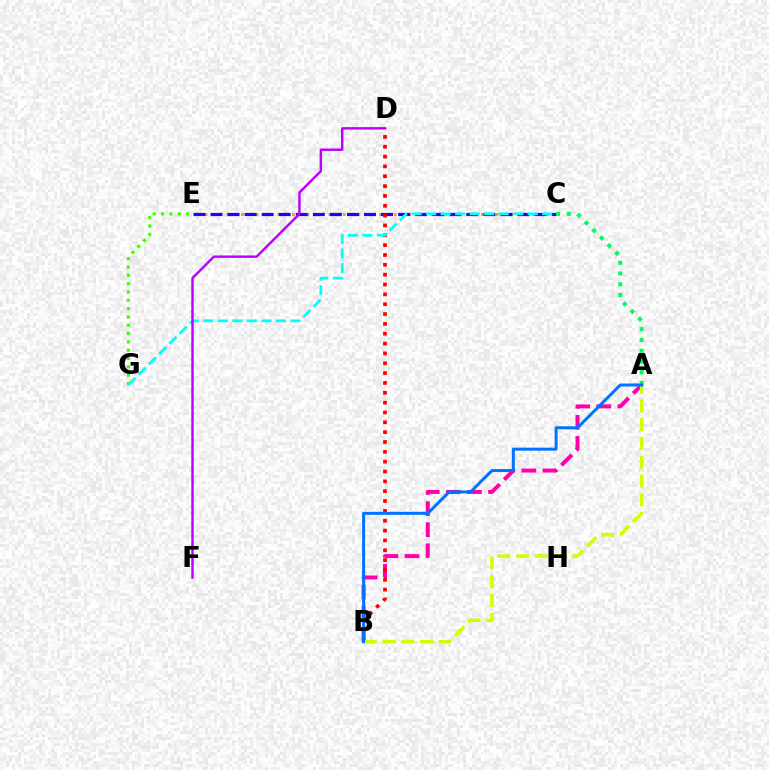{('C', 'E'): [{'color': '#ff9400', 'line_style': 'dotted', 'thickness': 1.98}, {'color': '#2500ff', 'line_style': 'dashed', 'thickness': 2.32}], ('A', 'B'): [{'color': '#ff00ac', 'line_style': 'dashed', 'thickness': 2.87}, {'color': '#d1ff00', 'line_style': 'dashed', 'thickness': 2.55}, {'color': '#0074ff', 'line_style': 'solid', 'thickness': 2.16}], ('B', 'D'): [{'color': '#ff0000', 'line_style': 'dotted', 'thickness': 2.67}], ('A', 'C'): [{'color': '#00ff5c', 'line_style': 'dotted', 'thickness': 2.92}], ('E', 'G'): [{'color': '#3dff00', 'line_style': 'dotted', 'thickness': 2.26}], ('C', 'G'): [{'color': '#00fff6', 'line_style': 'dashed', 'thickness': 1.97}], ('D', 'F'): [{'color': '#b900ff', 'line_style': 'solid', 'thickness': 1.74}]}